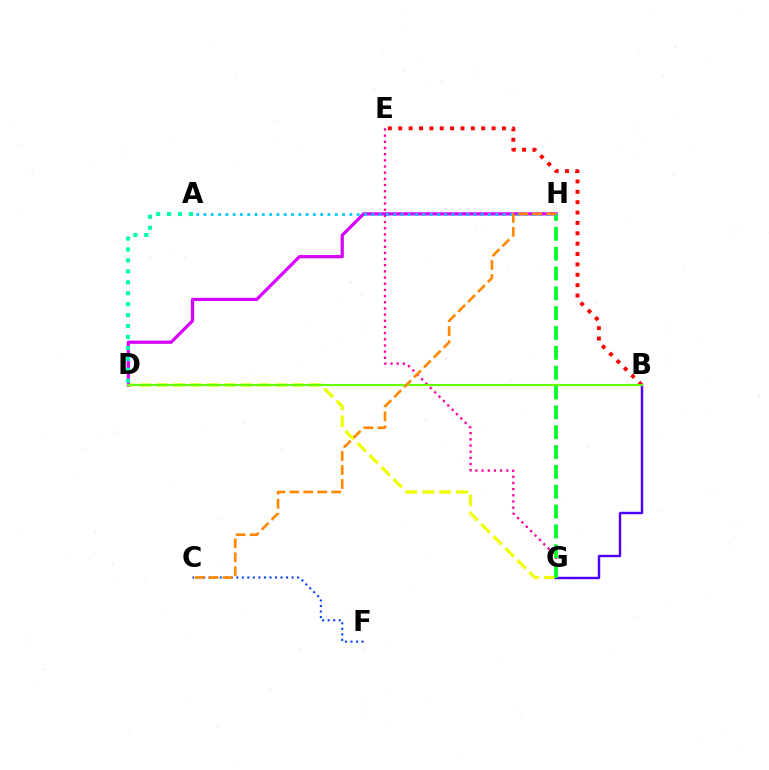{('E', 'G'): [{'color': '#ff00a0', 'line_style': 'dotted', 'thickness': 1.68}], ('B', 'E'): [{'color': '#ff0000', 'line_style': 'dotted', 'thickness': 2.82}], ('D', 'G'): [{'color': '#eeff00', 'line_style': 'dashed', 'thickness': 2.31}], ('B', 'G'): [{'color': '#4f00ff', 'line_style': 'solid', 'thickness': 1.76}], ('D', 'H'): [{'color': '#d600ff', 'line_style': 'solid', 'thickness': 2.33}], ('G', 'H'): [{'color': '#00ff27', 'line_style': 'dashed', 'thickness': 2.7}], ('C', 'F'): [{'color': '#003fff', 'line_style': 'dotted', 'thickness': 1.5}], ('A', 'H'): [{'color': '#00c7ff', 'line_style': 'dotted', 'thickness': 1.98}], ('B', 'D'): [{'color': '#66ff00', 'line_style': 'solid', 'thickness': 1.54}], ('C', 'H'): [{'color': '#ff8800', 'line_style': 'dashed', 'thickness': 1.9}], ('A', 'D'): [{'color': '#00ffaf', 'line_style': 'dotted', 'thickness': 2.97}]}